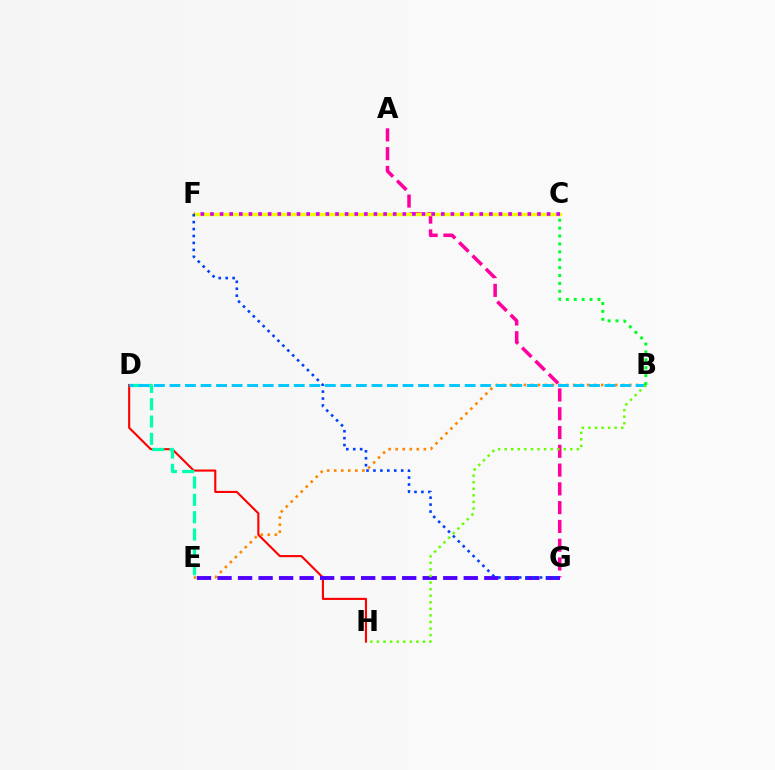{('A', 'G'): [{'color': '#ff00a0', 'line_style': 'dashed', 'thickness': 2.55}], ('C', 'F'): [{'color': '#eeff00', 'line_style': 'solid', 'thickness': 2.49}, {'color': '#d600ff', 'line_style': 'dotted', 'thickness': 2.61}], ('D', 'H'): [{'color': '#ff0000', 'line_style': 'solid', 'thickness': 1.52}], ('B', 'E'): [{'color': '#ff8800', 'line_style': 'dotted', 'thickness': 1.91}], ('D', 'E'): [{'color': '#00ffaf', 'line_style': 'dashed', 'thickness': 2.35}], ('E', 'G'): [{'color': '#4f00ff', 'line_style': 'dashed', 'thickness': 2.79}], ('F', 'G'): [{'color': '#003fff', 'line_style': 'dotted', 'thickness': 1.88}], ('B', 'D'): [{'color': '#00c7ff', 'line_style': 'dashed', 'thickness': 2.11}], ('B', 'H'): [{'color': '#66ff00', 'line_style': 'dotted', 'thickness': 1.78}], ('B', 'C'): [{'color': '#00ff27', 'line_style': 'dotted', 'thickness': 2.14}]}